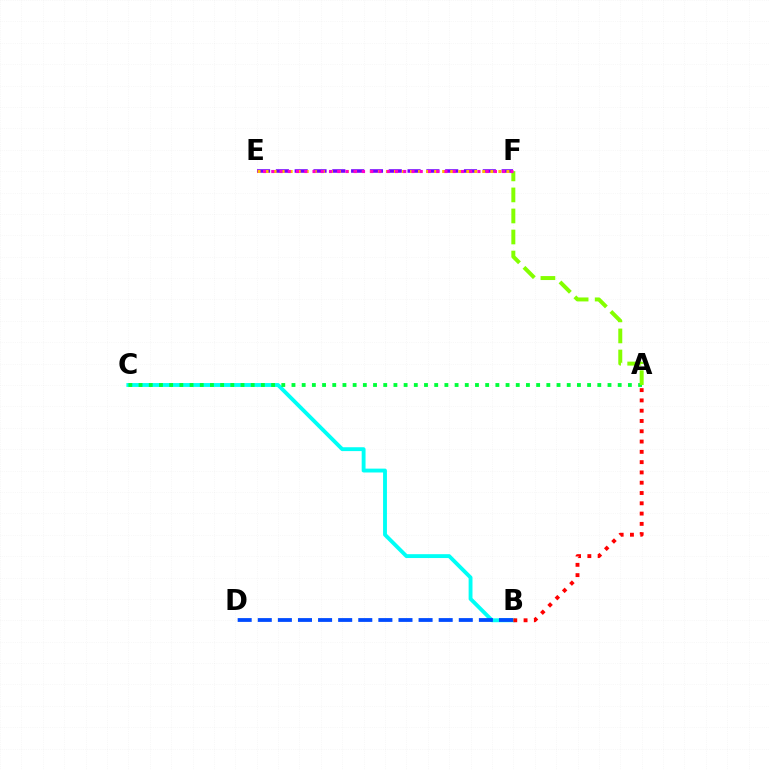{('B', 'C'): [{'color': '#00fff6', 'line_style': 'solid', 'thickness': 2.78}], ('B', 'D'): [{'color': '#004bff', 'line_style': 'dashed', 'thickness': 2.73}], ('A', 'C'): [{'color': '#00ff39', 'line_style': 'dotted', 'thickness': 2.77}], ('E', 'F'): [{'color': '#7200ff', 'line_style': 'dashed', 'thickness': 2.56}, {'color': '#ffbd00', 'line_style': 'dotted', 'thickness': 2.18}, {'color': '#ff00cf', 'line_style': 'dotted', 'thickness': 2.24}], ('A', 'F'): [{'color': '#84ff00', 'line_style': 'dashed', 'thickness': 2.86}], ('A', 'B'): [{'color': '#ff0000', 'line_style': 'dotted', 'thickness': 2.8}]}